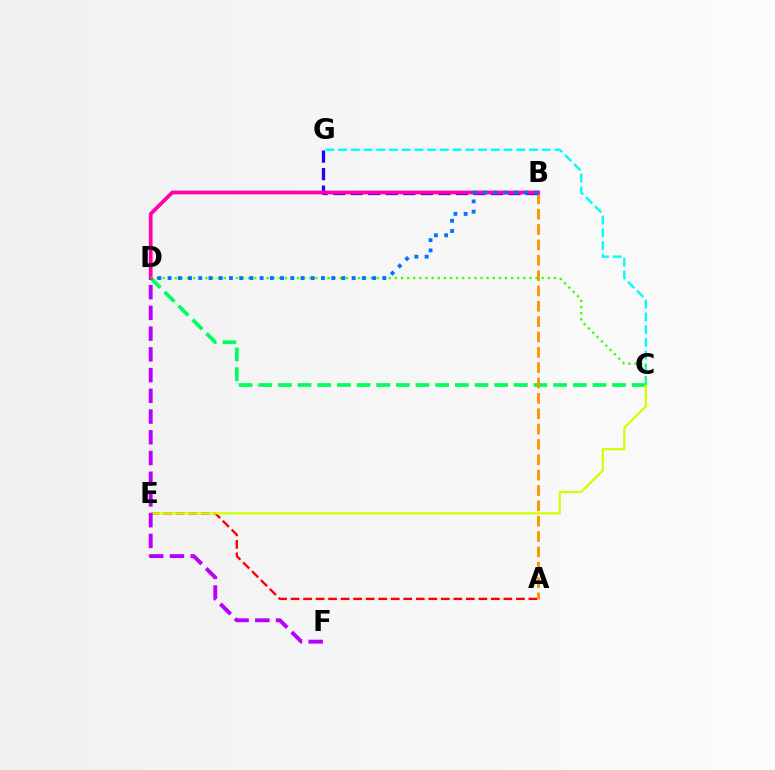{('C', 'D'): [{'color': '#00ff5c', 'line_style': 'dashed', 'thickness': 2.67}, {'color': '#3dff00', 'line_style': 'dotted', 'thickness': 1.66}], ('A', 'E'): [{'color': '#ff0000', 'line_style': 'dashed', 'thickness': 1.7}], ('A', 'B'): [{'color': '#ff9400', 'line_style': 'dashed', 'thickness': 2.08}], ('C', 'E'): [{'color': '#d1ff00', 'line_style': 'solid', 'thickness': 1.58}], ('B', 'G'): [{'color': '#2500ff', 'line_style': 'dashed', 'thickness': 2.38}], ('B', 'D'): [{'color': '#ff00ac', 'line_style': 'solid', 'thickness': 2.69}, {'color': '#0074ff', 'line_style': 'dotted', 'thickness': 2.78}], ('C', 'G'): [{'color': '#00fff6', 'line_style': 'dashed', 'thickness': 1.73}], ('D', 'F'): [{'color': '#b900ff', 'line_style': 'dashed', 'thickness': 2.82}]}